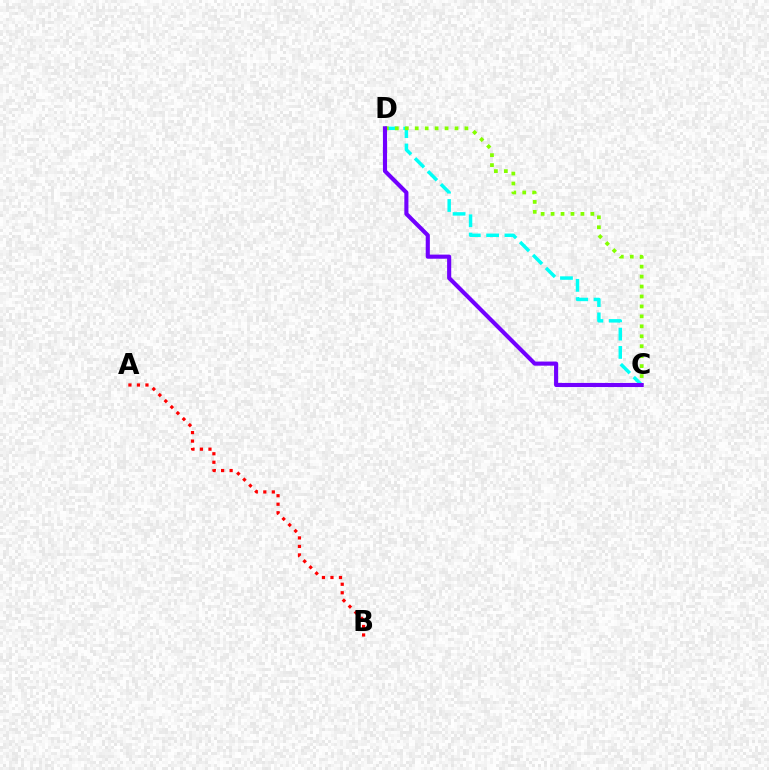{('A', 'B'): [{'color': '#ff0000', 'line_style': 'dotted', 'thickness': 2.31}], ('C', 'D'): [{'color': '#00fff6', 'line_style': 'dashed', 'thickness': 2.49}, {'color': '#84ff00', 'line_style': 'dotted', 'thickness': 2.7}, {'color': '#7200ff', 'line_style': 'solid', 'thickness': 2.96}]}